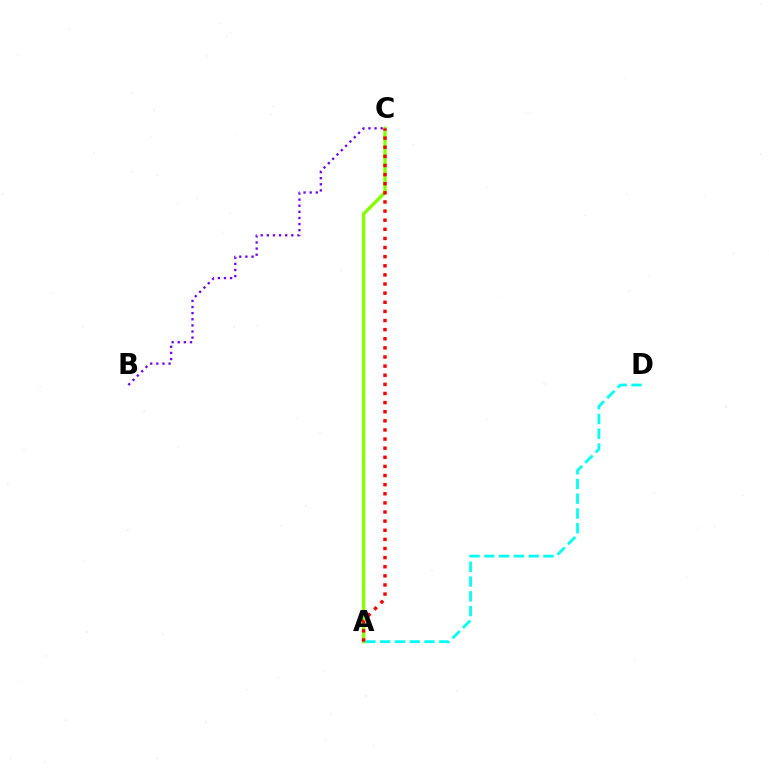{('A', 'C'): [{'color': '#84ff00', 'line_style': 'solid', 'thickness': 2.42}, {'color': '#ff0000', 'line_style': 'dotted', 'thickness': 2.48}], ('A', 'D'): [{'color': '#00fff6', 'line_style': 'dashed', 'thickness': 2.01}], ('B', 'C'): [{'color': '#7200ff', 'line_style': 'dotted', 'thickness': 1.66}]}